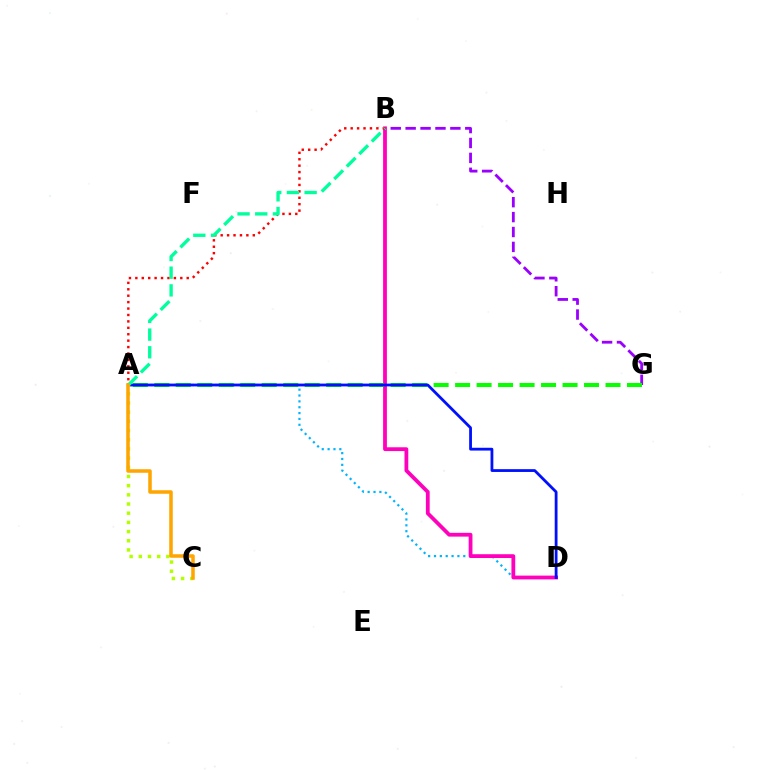{('A', 'D'): [{'color': '#00b5ff', 'line_style': 'dotted', 'thickness': 1.59}, {'color': '#0010ff', 'line_style': 'solid', 'thickness': 2.02}], ('B', 'G'): [{'color': '#9b00ff', 'line_style': 'dashed', 'thickness': 2.03}], ('B', 'D'): [{'color': '#ff00bd', 'line_style': 'solid', 'thickness': 2.73}], ('A', 'B'): [{'color': '#ff0000', 'line_style': 'dotted', 'thickness': 1.74}, {'color': '#00ff9d', 'line_style': 'dashed', 'thickness': 2.4}], ('A', 'G'): [{'color': '#08ff00', 'line_style': 'dashed', 'thickness': 2.92}], ('A', 'C'): [{'color': '#b3ff00', 'line_style': 'dotted', 'thickness': 2.49}, {'color': '#ffa500', 'line_style': 'solid', 'thickness': 2.53}]}